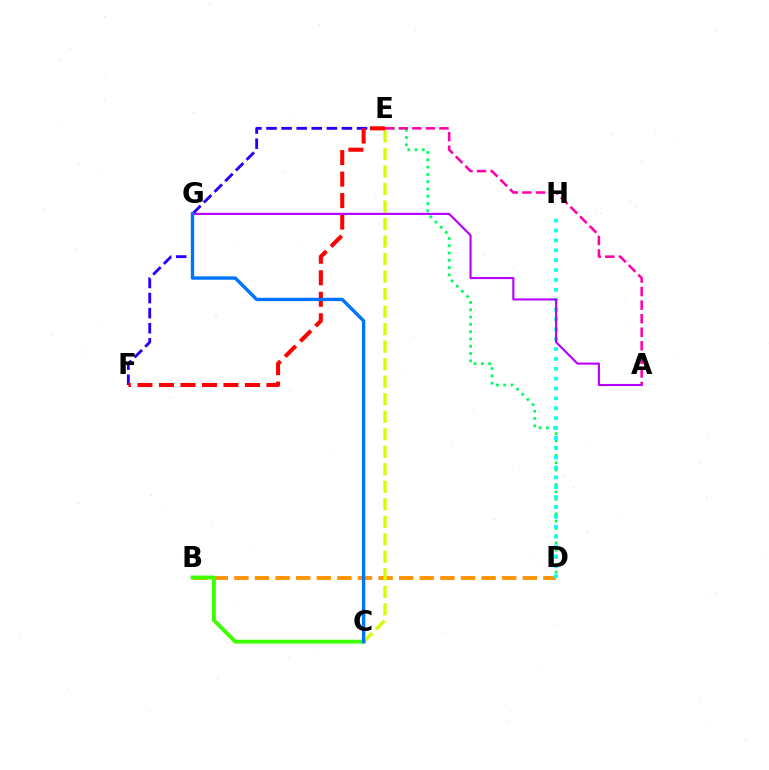{('B', 'D'): [{'color': '#ff9400', 'line_style': 'dashed', 'thickness': 2.8}], ('D', 'E'): [{'color': '#00ff5c', 'line_style': 'dotted', 'thickness': 1.98}], ('E', 'F'): [{'color': '#2500ff', 'line_style': 'dashed', 'thickness': 2.05}, {'color': '#ff0000', 'line_style': 'dashed', 'thickness': 2.92}], ('A', 'E'): [{'color': '#ff00ac', 'line_style': 'dashed', 'thickness': 1.84}], ('C', 'E'): [{'color': '#d1ff00', 'line_style': 'dashed', 'thickness': 2.38}], ('B', 'C'): [{'color': '#3dff00', 'line_style': 'solid', 'thickness': 2.77}], ('D', 'H'): [{'color': '#00fff6', 'line_style': 'dotted', 'thickness': 2.68}], ('A', 'G'): [{'color': '#b900ff', 'line_style': 'solid', 'thickness': 1.53}], ('C', 'G'): [{'color': '#0074ff', 'line_style': 'solid', 'thickness': 2.42}]}